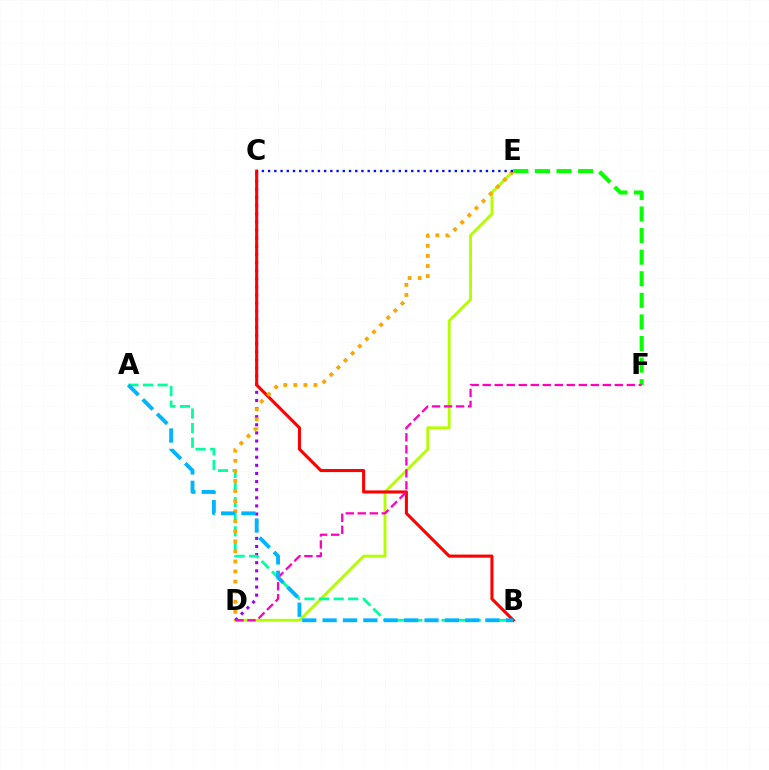{('D', 'E'): [{'color': '#b3ff00', 'line_style': 'solid', 'thickness': 2.07}, {'color': '#ffa500', 'line_style': 'dotted', 'thickness': 2.74}], ('C', 'D'): [{'color': '#9b00ff', 'line_style': 'dotted', 'thickness': 2.2}], ('A', 'B'): [{'color': '#00ff9d', 'line_style': 'dashed', 'thickness': 1.98}, {'color': '#00b5ff', 'line_style': 'dashed', 'thickness': 2.77}], ('E', 'F'): [{'color': '#08ff00', 'line_style': 'dashed', 'thickness': 2.93}], ('B', 'C'): [{'color': '#ff0000', 'line_style': 'solid', 'thickness': 2.21}], ('D', 'F'): [{'color': '#ff00bd', 'line_style': 'dashed', 'thickness': 1.63}], ('C', 'E'): [{'color': '#0010ff', 'line_style': 'dotted', 'thickness': 1.69}]}